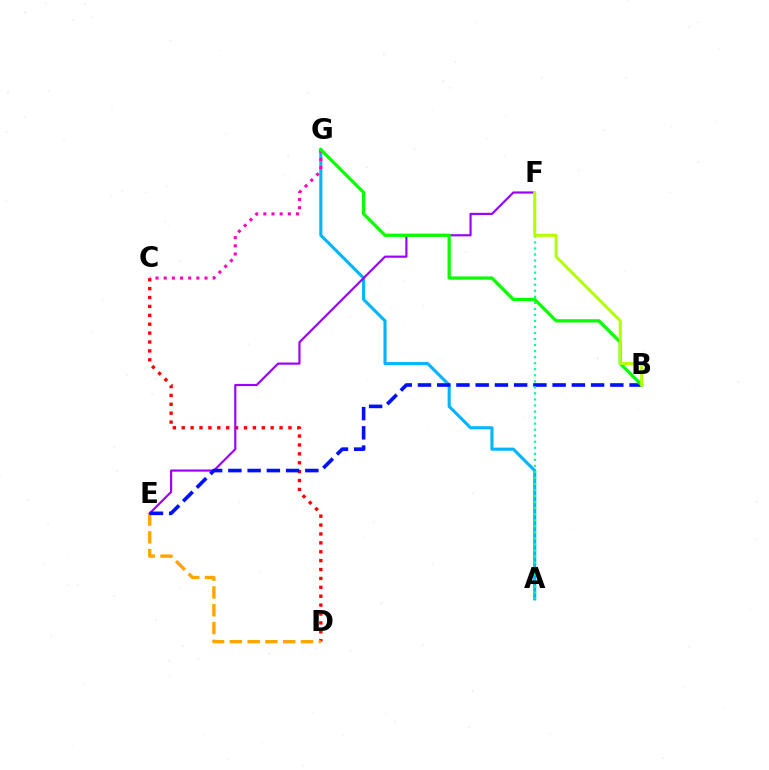{('A', 'G'): [{'color': '#00b5ff', 'line_style': 'solid', 'thickness': 2.23}], ('C', 'D'): [{'color': '#ff0000', 'line_style': 'dotted', 'thickness': 2.42}], ('D', 'E'): [{'color': '#ffa500', 'line_style': 'dashed', 'thickness': 2.42}], ('E', 'F'): [{'color': '#9b00ff', 'line_style': 'solid', 'thickness': 1.56}], ('B', 'E'): [{'color': '#0010ff', 'line_style': 'dashed', 'thickness': 2.61}], ('C', 'G'): [{'color': '#ff00bd', 'line_style': 'dotted', 'thickness': 2.22}], ('A', 'F'): [{'color': '#00ff9d', 'line_style': 'dotted', 'thickness': 1.64}], ('B', 'G'): [{'color': '#08ff00', 'line_style': 'solid', 'thickness': 2.35}], ('B', 'F'): [{'color': '#b3ff00', 'line_style': 'solid', 'thickness': 2.17}]}